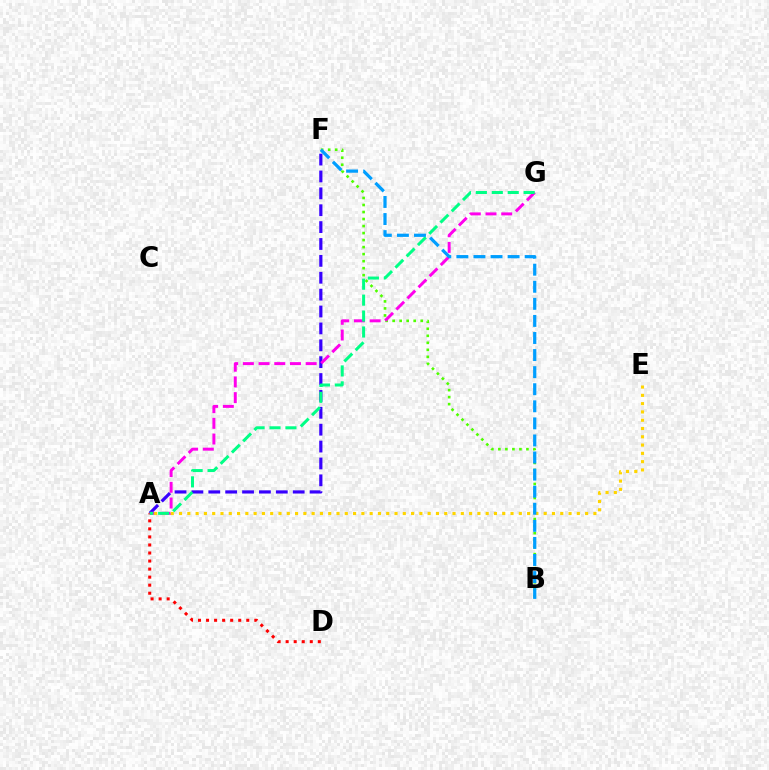{('A', 'F'): [{'color': '#3700ff', 'line_style': 'dashed', 'thickness': 2.29}], ('B', 'F'): [{'color': '#4fff00', 'line_style': 'dotted', 'thickness': 1.91}, {'color': '#009eff', 'line_style': 'dashed', 'thickness': 2.32}], ('A', 'G'): [{'color': '#ff00ed', 'line_style': 'dashed', 'thickness': 2.13}, {'color': '#00ff86', 'line_style': 'dashed', 'thickness': 2.16}], ('A', 'E'): [{'color': '#ffd500', 'line_style': 'dotted', 'thickness': 2.25}], ('A', 'D'): [{'color': '#ff0000', 'line_style': 'dotted', 'thickness': 2.18}]}